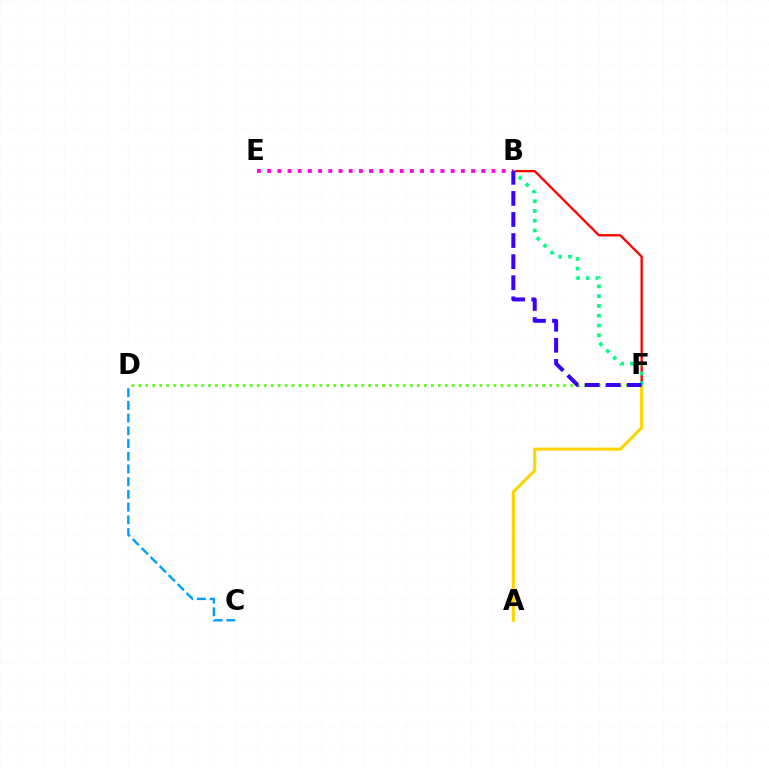{('B', 'F'): [{'color': '#ff0000', 'line_style': 'solid', 'thickness': 1.67}, {'color': '#00ff86', 'line_style': 'dotted', 'thickness': 2.66}, {'color': '#3700ff', 'line_style': 'dashed', 'thickness': 2.86}], ('A', 'F'): [{'color': '#ffd500', 'line_style': 'solid', 'thickness': 2.24}], ('D', 'F'): [{'color': '#4fff00', 'line_style': 'dotted', 'thickness': 1.89}], ('C', 'D'): [{'color': '#009eff', 'line_style': 'dashed', 'thickness': 1.73}], ('B', 'E'): [{'color': '#ff00ed', 'line_style': 'dotted', 'thickness': 2.77}]}